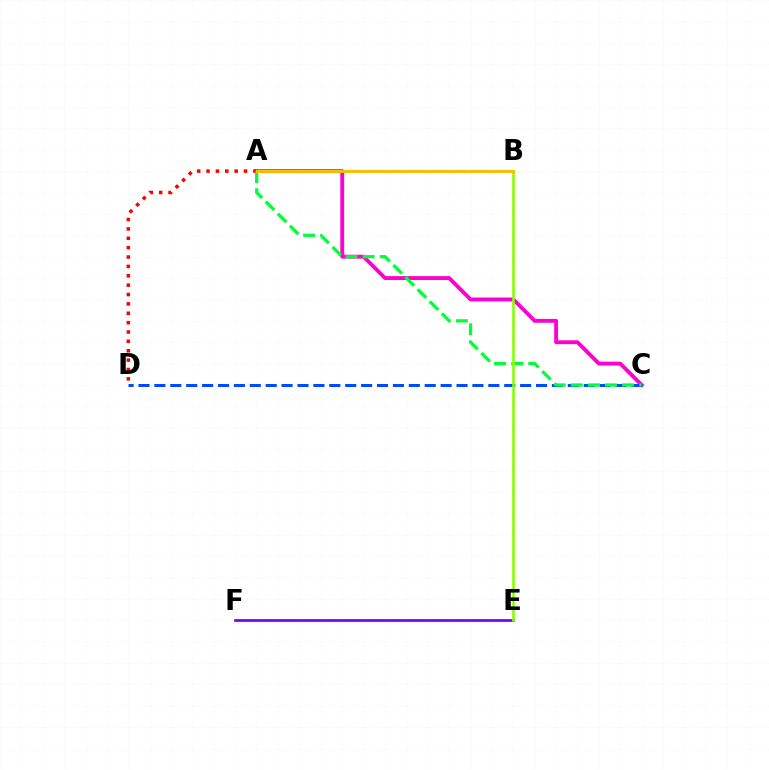{('A', 'C'): [{'color': '#ff00cf', 'line_style': 'solid', 'thickness': 2.79}, {'color': '#00ff39', 'line_style': 'dashed', 'thickness': 2.32}], ('E', 'F'): [{'color': '#7200ff', 'line_style': 'solid', 'thickness': 1.95}], ('A', 'D'): [{'color': '#ff0000', 'line_style': 'dotted', 'thickness': 2.55}], ('C', 'D'): [{'color': '#004bff', 'line_style': 'dashed', 'thickness': 2.16}], ('B', 'E'): [{'color': '#84ff00', 'line_style': 'solid', 'thickness': 1.85}], ('A', 'B'): [{'color': '#00fff6', 'line_style': 'solid', 'thickness': 1.57}, {'color': '#ffbd00', 'line_style': 'solid', 'thickness': 2.1}]}